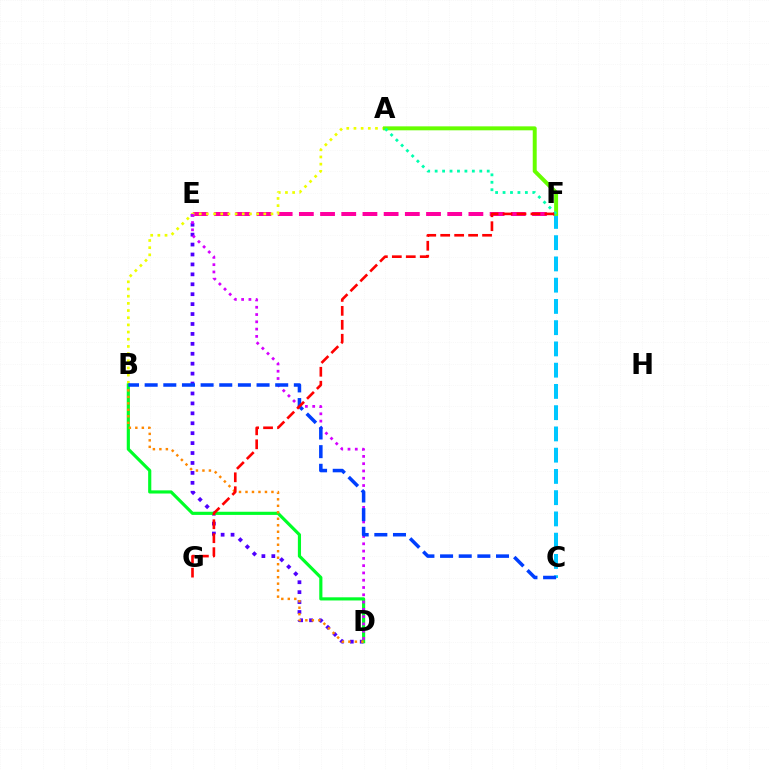{('D', 'E'): [{'color': '#4f00ff', 'line_style': 'dotted', 'thickness': 2.7}, {'color': '#d600ff', 'line_style': 'dotted', 'thickness': 1.98}], ('E', 'F'): [{'color': '#ff00a0', 'line_style': 'dashed', 'thickness': 2.88}], ('C', 'F'): [{'color': '#00c7ff', 'line_style': 'dashed', 'thickness': 2.89}], ('A', 'B'): [{'color': '#eeff00', 'line_style': 'dotted', 'thickness': 1.95}], ('A', 'F'): [{'color': '#66ff00', 'line_style': 'solid', 'thickness': 2.85}, {'color': '#00ffaf', 'line_style': 'dotted', 'thickness': 2.02}], ('B', 'D'): [{'color': '#00ff27', 'line_style': 'solid', 'thickness': 2.27}, {'color': '#ff8800', 'line_style': 'dotted', 'thickness': 1.76}], ('B', 'C'): [{'color': '#003fff', 'line_style': 'dashed', 'thickness': 2.53}], ('F', 'G'): [{'color': '#ff0000', 'line_style': 'dashed', 'thickness': 1.9}]}